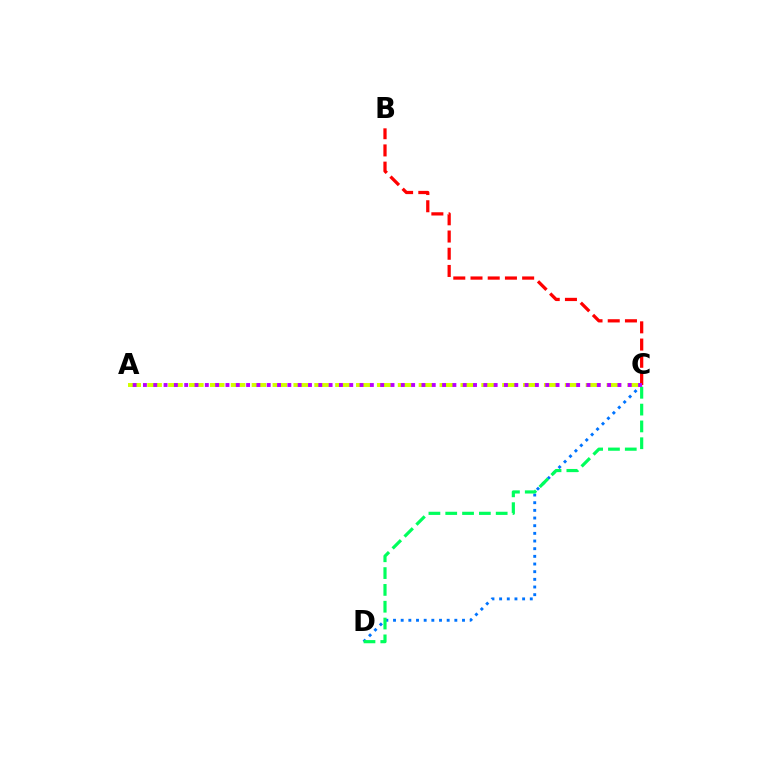{('C', 'D'): [{'color': '#0074ff', 'line_style': 'dotted', 'thickness': 2.08}, {'color': '#00ff5c', 'line_style': 'dashed', 'thickness': 2.28}], ('A', 'C'): [{'color': '#d1ff00', 'line_style': 'dashed', 'thickness': 2.84}, {'color': '#b900ff', 'line_style': 'dotted', 'thickness': 2.8}], ('B', 'C'): [{'color': '#ff0000', 'line_style': 'dashed', 'thickness': 2.34}]}